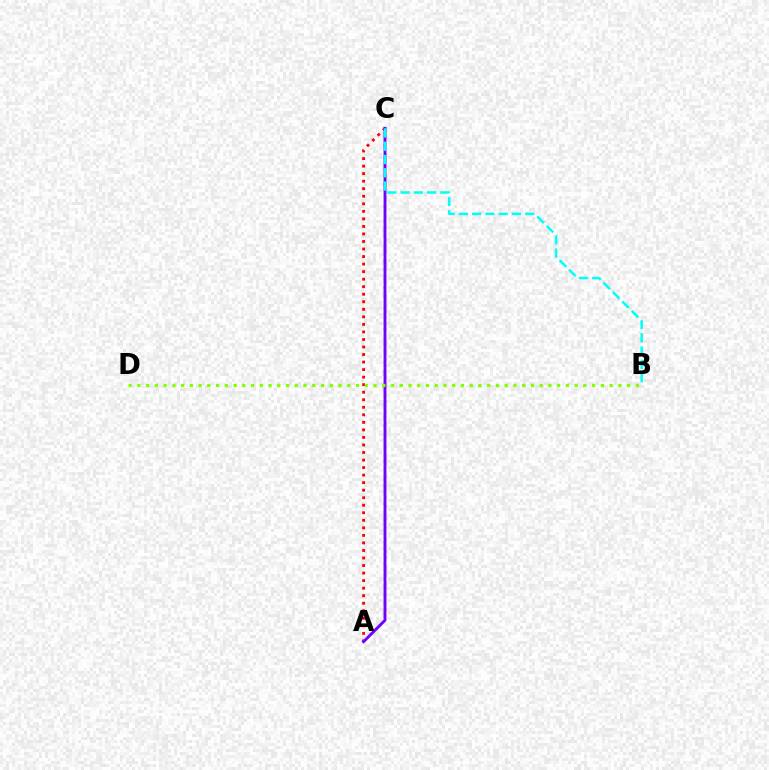{('A', 'C'): [{'color': '#ff0000', 'line_style': 'dotted', 'thickness': 2.05}, {'color': '#7200ff', 'line_style': 'solid', 'thickness': 2.07}], ('B', 'C'): [{'color': '#00fff6', 'line_style': 'dashed', 'thickness': 1.8}], ('B', 'D'): [{'color': '#84ff00', 'line_style': 'dotted', 'thickness': 2.38}]}